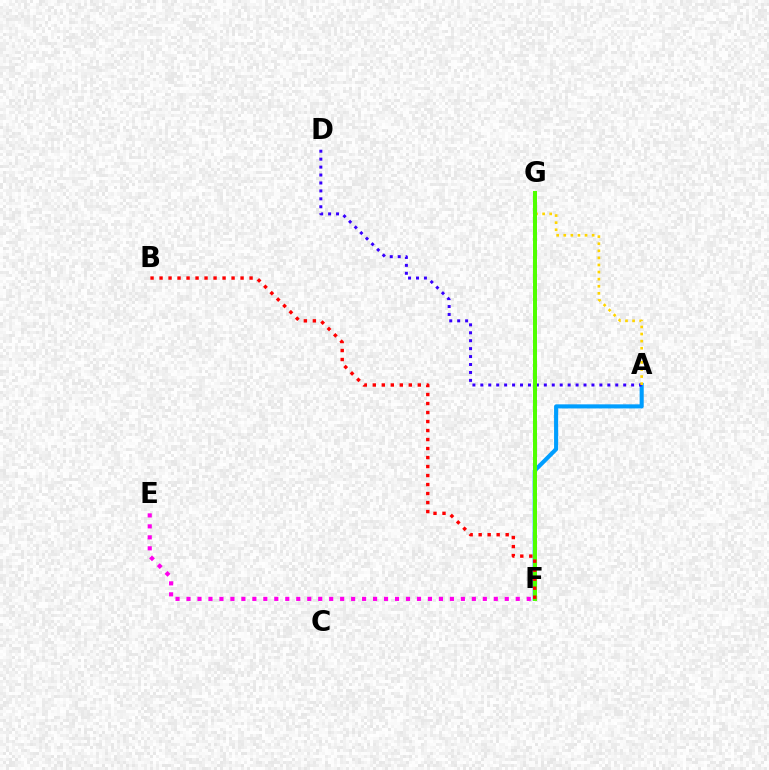{('A', 'F'): [{'color': '#009eff', 'line_style': 'solid', 'thickness': 2.95}], ('F', 'G'): [{'color': '#00ff86', 'line_style': 'dashed', 'thickness': 1.52}, {'color': '#4fff00', 'line_style': 'solid', 'thickness': 2.88}], ('A', 'D'): [{'color': '#3700ff', 'line_style': 'dotted', 'thickness': 2.16}], ('A', 'G'): [{'color': '#ffd500', 'line_style': 'dotted', 'thickness': 1.93}], ('E', 'F'): [{'color': '#ff00ed', 'line_style': 'dotted', 'thickness': 2.98}], ('B', 'F'): [{'color': '#ff0000', 'line_style': 'dotted', 'thickness': 2.45}]}